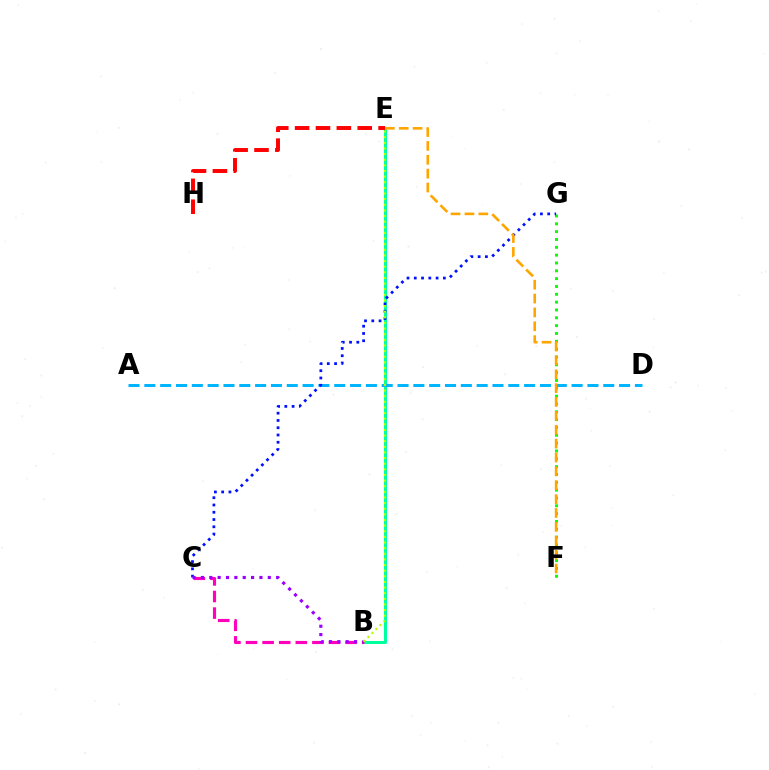{('F', 'G'): [{'color': '#08ff00', 'line_style': 'dotted', 'thickness': 2.13}], ('B', 'E'): [{'color': '#00ff9d', 'line_style': 'solid', 'thickness': 2.16}, {'color': '#b3ff00', 'line_style': 'dotted', 'thickness': 1.53}], ('A', 'D'): [{'color': '#00b5ff', 'line_style': 'dashed', 'thickness': 2.15}], ('E', 'H'): [{'color': '#ff0000', 'line_style': 'dashed', 'thickness': 2.84}], ('B', 'C'): [{'color': '#ff00bd', 'line_style': 'dashed', 'thickness': 2.26}, {'color': '#9b00ff', 'line_style': 'dotted', 'thickness': 2.27}], ('C', 'G'): [{'color': '#0010ff', 'line_style': 'dotted', 'thickness': 1.98}], ('E', 'F'): [{'color': '#ffa500', 'line_style': 'dashed', 'thickness': 1.88}]}